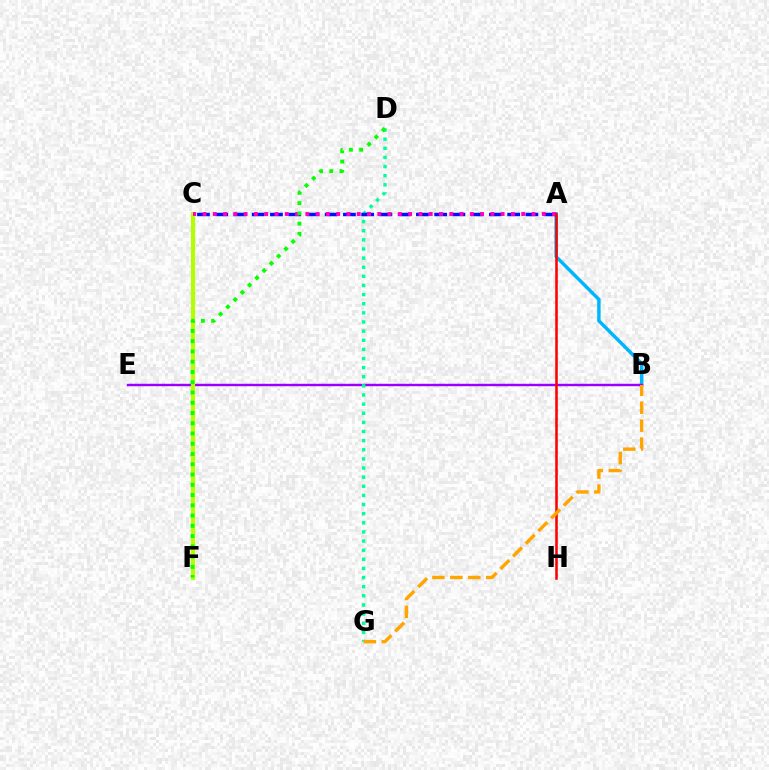{('A', 'B'): [{'color': '#00b5ff', 'line_style': 'solid', 'thickness': 2.47}], ('B', 'E'): [{'color': '#9b00ff', 'line_style': 'solid', 'thickness': 1.74}], ('D', 'G'): [{'color': '#00ff9d', 'line_style': 'dotted', 'thickness': 2.48}], ('C', 'F'): [{'color': '#b3ff00', 'line_style': 'solid', 'thickness': 2.99}], ('A', 'C'): [{'color': '#0010ff', 'line_style': 'dashed', 'thickness': 2.48}, {'color': '#ff00bd', 'line_style': 'dotted', 'thickness': 2.79}], ('A', 'H'): [{'color': '#ff0000', 'line_style': 'solid', 'thickness': 1.83}], ('D', 'F'): [{'color': '#08ff00', 'line_style': 'dotted', 'thickness': 2.79}], ('B', 'G'): [{'color': '#ffa500', 'line_style': 'dashed', 'thickness': 2.44}]}